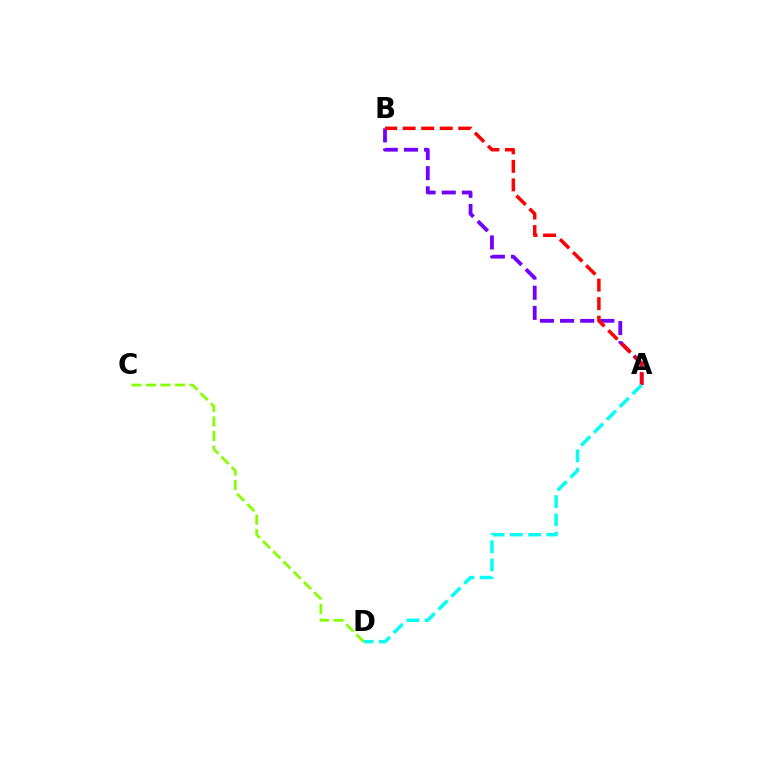{('A', 'B'): [{'color': '#7200ff', 'line_style': 'dashed', 'thickness': 2.74}, {'color': '#ff0000', 'line_style': 'dashed', 'thickness': 2.52}], ('A', 'D'): [{'color': '#00fff6', 'line_style': 'dashed', 'thickness': 2.47}], ('C', 'D'): [{'color': '#84ff00', 'line_style': 'dashed', 'thickness': 1.97}]}